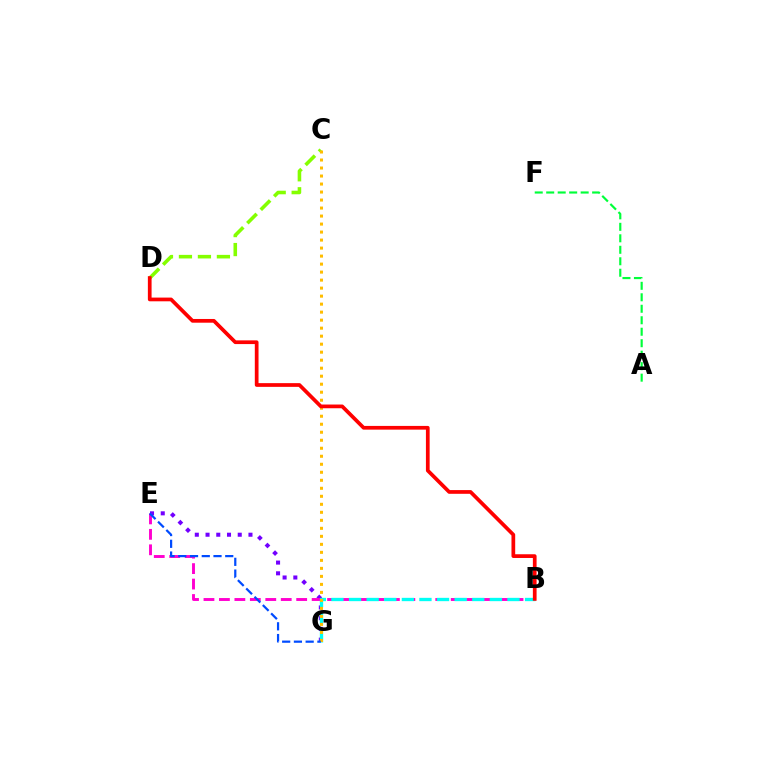{('E', 'G'): [{'color': '#7200ff', 'line_style': 'dotted', 'thickness': 2.92}, {'color': '#004bff', 'line_style': 'dashed', 'thickness': 1.6}], ('A', 'F'): [{'color': '#00ff39', 'line_style': 'dashed', 'thickness': 1.56}], ('C', 'D'): [{'color': '#84ff00', 'line_style': 'dashed', 'thickness': 2.58}], ('B', 'E'): [{'color': '#ff00cf', 'line_style': 'dashed', 'thickness': 2.1}], ('B', 'G'): [{'color': '#00fff6', 'line_style': 'dashed', 'thickness': 2.39}], ('C', 'G'): [{'color': '#ffbd00', 'line_style': 'dotted', 'thickness': 2.18}], ('B', 'D'): [{'color': '#ff0000', 'line_style': 'solid', 'thickness': 2.68}]}